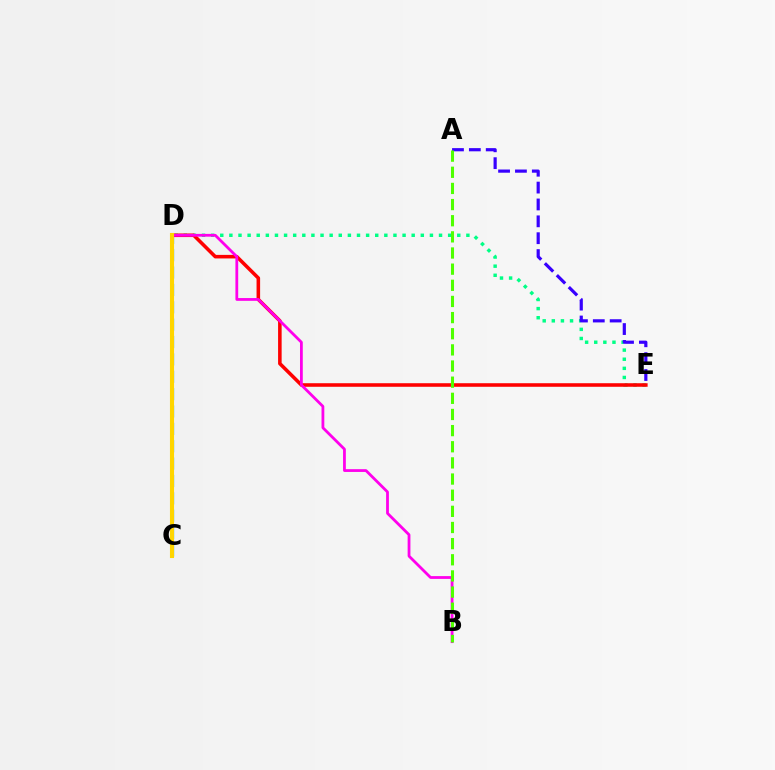{('D', 'E'): [{'color': '#00ff86', 'line_style': 'dotted', 'thickness': 2.48}, {'color': '#ff0000', 'line_style': 'solid', 'thickness': 2.56}], ('C', 'D'): [{'color': '#009eff', 'line_style': 'dashed', 'thickness': 2.36}, {'color': '#ffd500', 'line_style': 'solid', 'thickness': 2.94}], ('A', 'E'): [{'color': '#3700ff', 'line_style': 'dashed', 'thickness': 2.29}], ('B', 'D'): [{'color': '#ff00ed', 'line_style': 'solid', 'thickness': 2.01}], ('A', 'B'): [{'color': '#4fff00', 'line_style': 'dashed', 'thickness': 2.19}]}